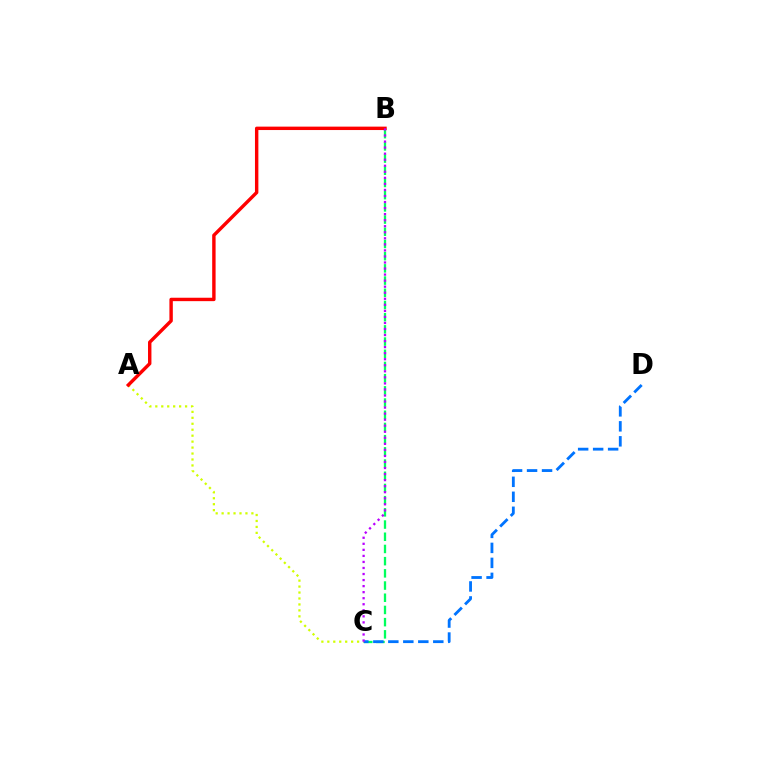{('A', 'C'): [{'color': '#d1ff00', 'line_style': 'dotted', 'thickness': 1.62}], ('B', 'C'): [{'color': '#00ff5c', 'line_style': 'dashed', 'thickness': 1.66}, {'color': '#b900ff', 'line_style': 'dotted', 'thickness': 1.64}], ('C', 'D'): [{'color': '#0074ff', 'line_style': 'dashed', 'thickness': 2.04}], ('A', 'B'): [{'color': '#ff0000', 'line_style': 'solid', 'thickness': 2.46}]}